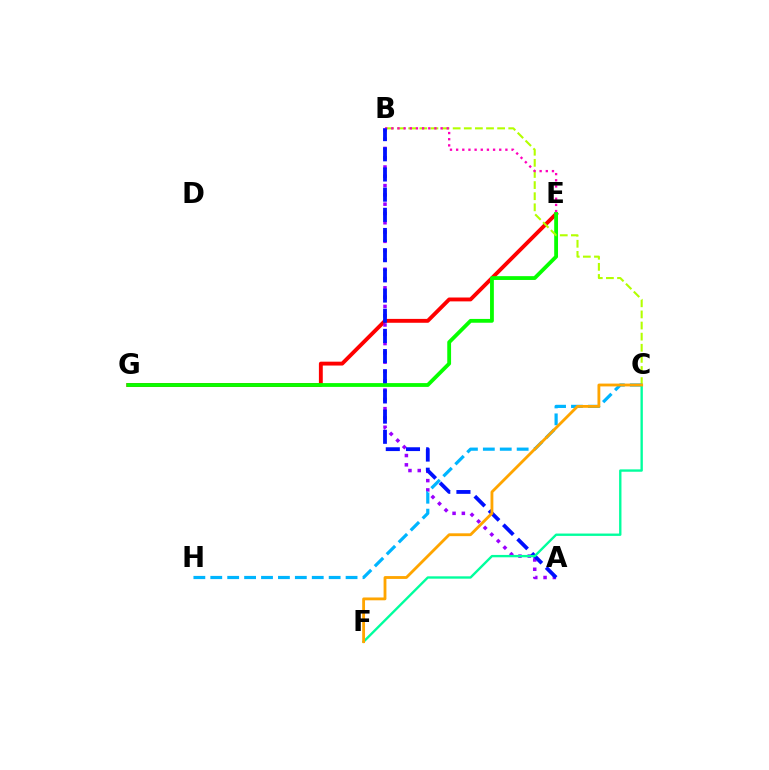{('E', 'G'): [{'color': '#ff0000', 'line_style': 'solid', 'thickness': 2.79}, {'color': '#08ff00', 'line_style': 'solid', 'thickness': 2.74}], ('A', 'B'): [{'color': '#9b00ff', 'line_style': 'dotted', 'thickness': 2.53}, {'color': '#0010ff', 'line_style': 'dashed', 'thickness': 2.74}], ('B', 'C'): [{'color': '#b3ff00', 'line_style': 'dashed', 'thickness': 1.51}], ('C', 'H'): [{'color': '#00b5ff', 'line_style': 'dashed', 'thickness': 2.3}], ('B', 'E'): [{'color': '#ff00bd', 'line_style': 'dotted', 'thickness': 1.67}], ('C', 'F'): [{'color': '#00ff9d', 'line_style': 'solid', 'thickness': 1.7}, {'color': '#ffa500', 'line_style': 'solid', 'thickness': 2.03}]}